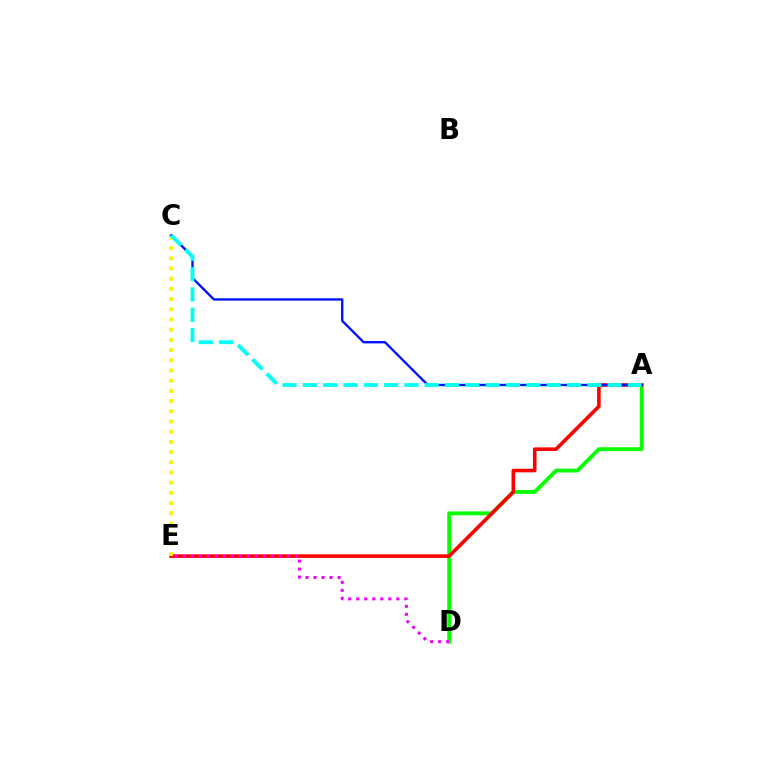{('A', 'D'): [{'color': '#08ff00', 'line_style': 'solid', 'thickness': 2.78}], ('A', 'E'): [{'color': '#ff0000', 'line_style': 'solid', 'thickness': 2.59}], ('D', 'E'): [{'color': '#ee00ff', 'line_style': 'dotted', 'thickness': 2.18}], ('A', 'C'): [{'color': '#0010ff', 'line_style': 'solid', 'thickness': 1.69}, {'color': '#00fff6', 'line_style': 'dashed', 'thickness': 2.76}], ('C', 'E'): [{'color': '#fcf500', 'line_style': 'dotted', 'thickness': 2.77}]}